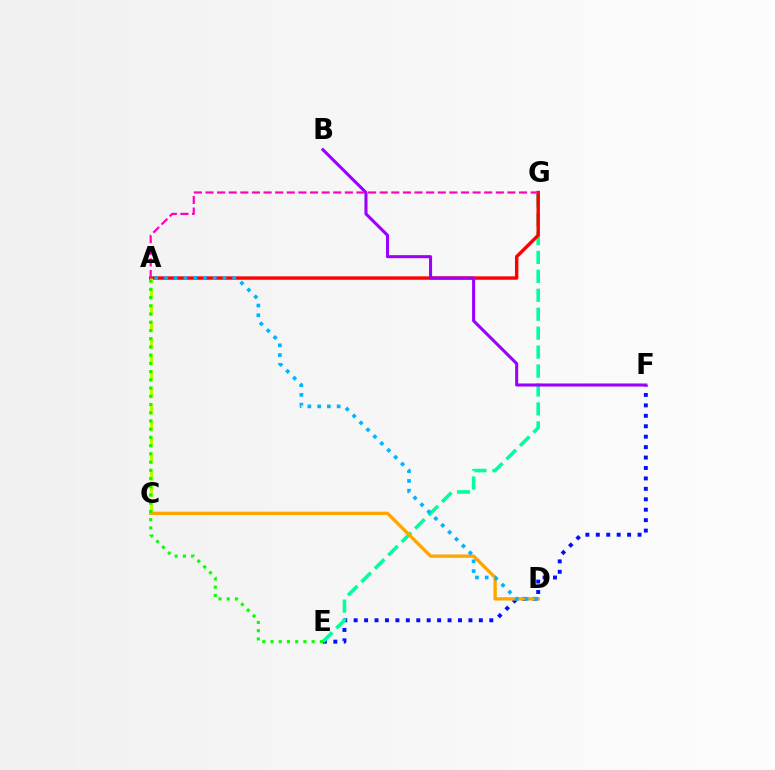{('E', 'F'): [{'color': '#0010ff', 'line_style': 'dotted', 'thickness': 2.83}], ('E', 'G'): [{'color': '#00ff9d', 'line_style': 'dashed', 'thickness': 2.57}], ('A', 'G'): [{'color': '#ff0000', 'line_style': 'solid', 'thickness': 2.45}, {'color': '#ff00bd', 'line_style': 'dashed', 'thickness': 1.58}], ('A', 'C'): [{'color': '#b3ff00', 'line_style': 'dashed', 'thickness': 2.24}], ('C', 'D'): [{'color': '#ffa500', 'line_style': 'solid', 'thickness': 2.39}], ('B', 'F'): [{'color': '#9b00ff', 'line_style': 'solid', 'thickness': 2.2}], ('A', 'E'): [{'color': '#08ff00', 'line_style': 'dotted', 'thickness': 2.23}], ('A', 'D'): [{'color': '#00b5ff', 'line_style': 'dotted', 'thickness': 2.65}]}